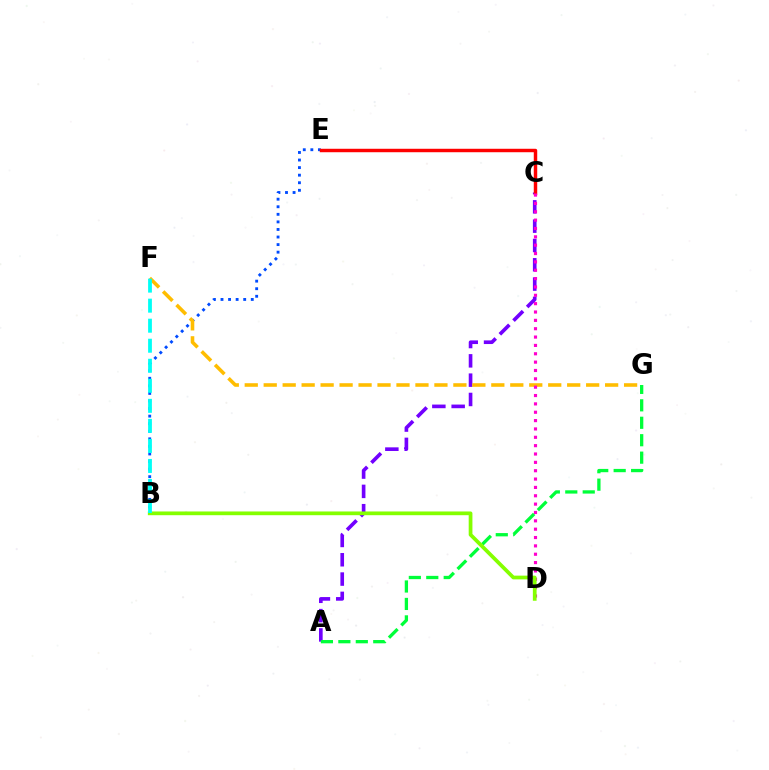{('B', 'E'): [{'color': '#004bff', 'line_style': 'dotted', 'thickness': 2.06}], ('A', 'C'): [{'color': '#7200ff', 'line_style': 'dashed', 'thickness': 2.62}], ('F', 'G'): [{'color': '#ffbd00', 'line_style': 'dashed', 'thickness': 2.58}], ('A', 'G'): [{'color': '#00ff39', 'line_style': 'dashed', 'thickness': 2.37}], ('C', 'E'): [{'color': '#ff0000', 'line_style': 'solid', 'thickness': 2.49}], ('C', 'D'): [{'color': '#ff00cf', 'line_style': 'dotted', 'thickness': 2.27}], ('B', 'D'): [{'color': '#84ff00', 'line_style': 'solid', 'thickness': 2.69}], ('B', 'F'): [{'color': '#00fff6', 'line_style': 'dashed', 'thickness': 2.72}]}